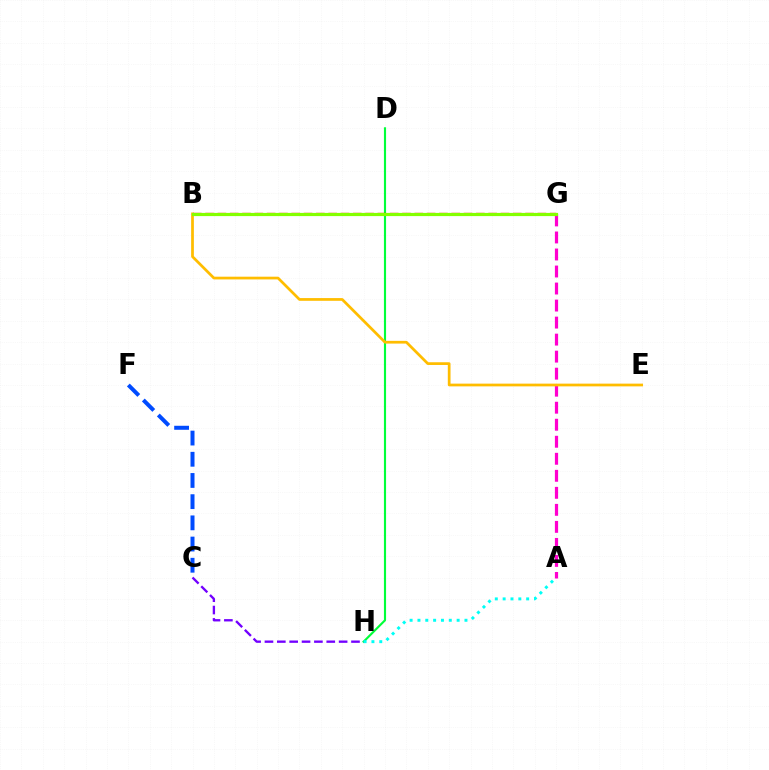{('D', 'H'): [{'color': '#00ff39', 'line_style': 'solid', 'thickness': 1.54}], ('A', 'G'): [{'color': '#ff00cf', 'line_style': 'dashed', 'thickness': 2.31}], ('B', 'E'): [{'color': '#ffbd00', 'line_style': 'solid', 'thickness': 1.97}], ('A', 'H'): [{'color': '#00fff6', 'line_style': 'dotted', 'thickness': 2.13}], ('B', 'G'): [{'color': '#ff0000', 'line_style': 'dashed', 'thickness': 1.67}, {'color': '#84ff00', 'line_style': 'solid', 'thickness': 2.29}], ('C', 'F'): [{'color': '#004bff', 'line_style': 'dashed', 'thickness': 2.88}], ('C', 'H'): [{'color': '#7200ff', 'line_style': 'dashed', 'thickness': 1.68}]}